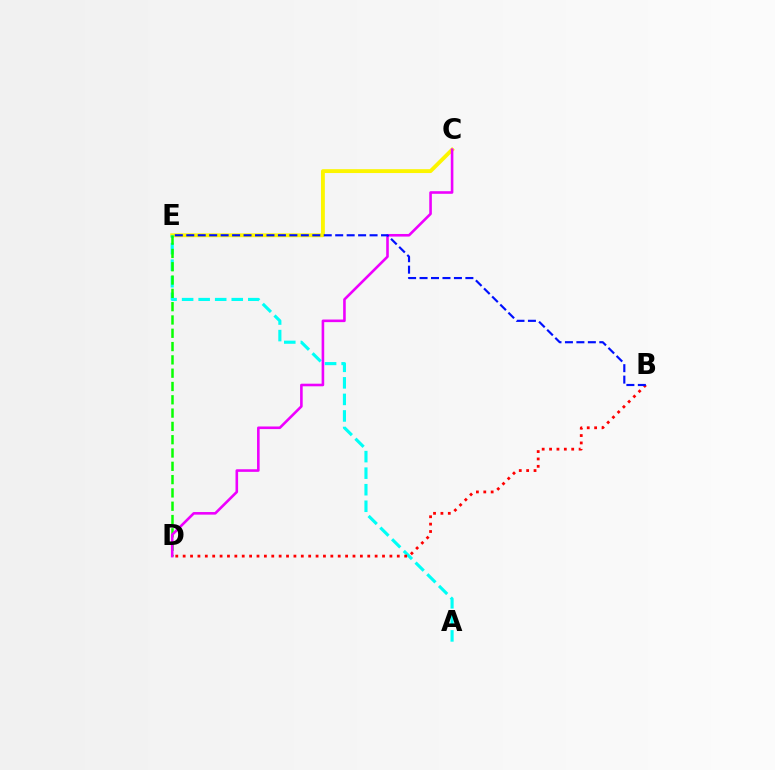{('C', 'E'): [{'color': '#fcf500', 'line_style': 'solid', 'thickness': 2.78}], ('A', 'E'): [{'color': '#00fff6', 'line_style': 'dashed', 'thickness': 2.25}], ('D', 'E'): [{'color': '#08ff00', 'line_style': 'dashed', 'thickness': 1.81}], ('C', 'D'): [{'color': '#ee00ff', 'line_style': 'solid', 'thickness': 1.87}], ('B', 'D'): [{'color': '#ff0000', 'line_style': 'dotted', 'thickness': 2.01}], ('B', 'E'): [{'color': '#0010ff', 'line_style': 'dashed', 'thickness': 1.56}]}